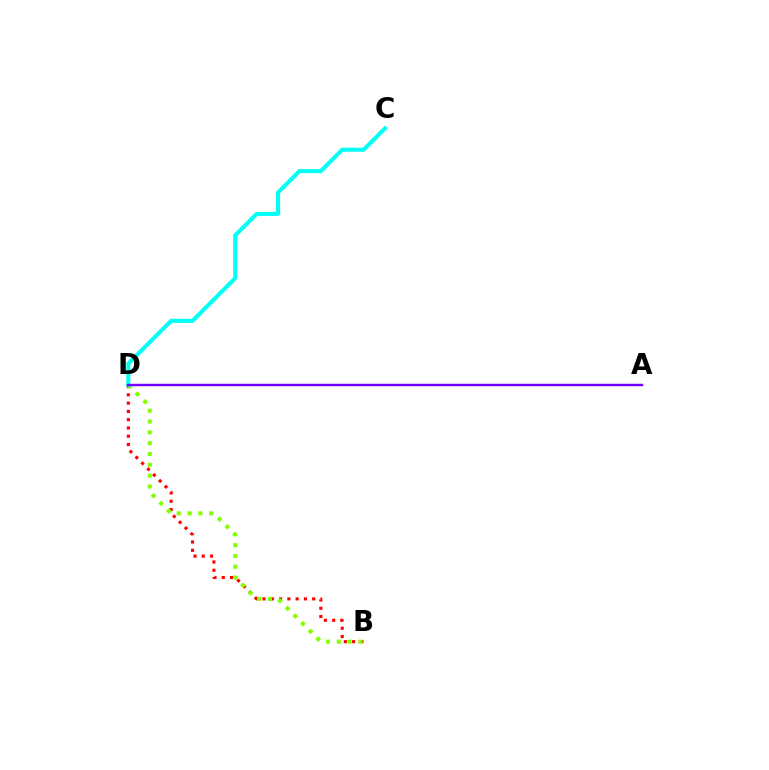{('B', 'D'): [{'color': '#ff0000', 'line_style': 'dotted', 'thickness': 2.25}, {'color': '#84ff00', 'line_style': 'dotted', 'thickness': 2.94}], ('C', 'D'): [{'color': '#00fff6', 'line_style': 'solid', 'thickness': 2.92}], ('A', 'D'): [{'color': '#7200ff', 'line_style': 'solid', 'thickness': 1.75}]}